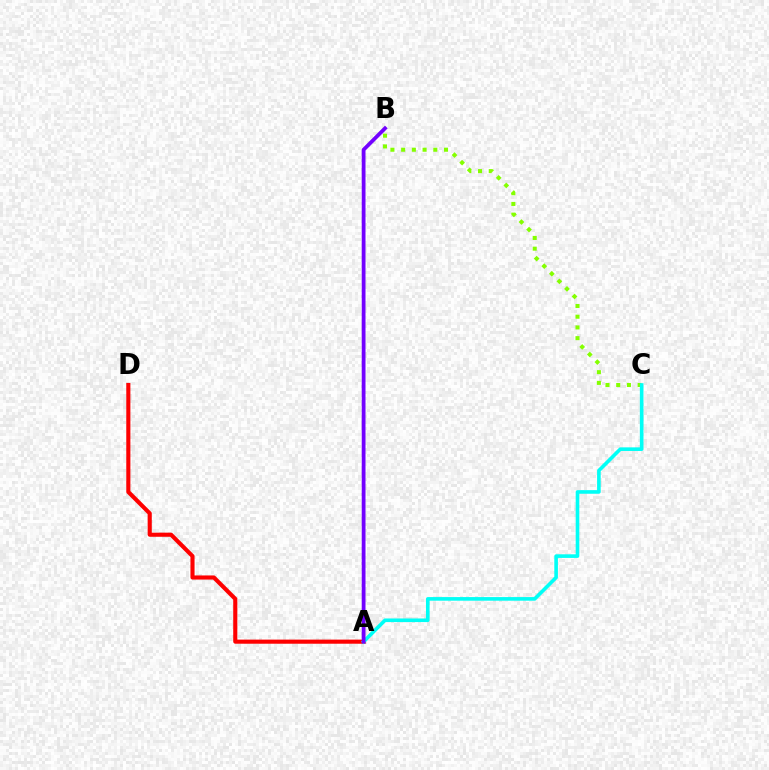{('A', 'D'): [{'color': '#ff0000', 'line_style': 'solid', 'thickness': 2.96}], ('B', 'C'): [{'color': '#84ff00', 'line_style': 'dotted', 'thickness': 2.91}], ('A', 'C'): [{'color': '#00fff6', 'line_style': 'solid', 'thickness': 2.6}], ('A', 'B'): [{'color': '#7200ff', 'line_style': 'solid', 'thickness': 2.72}]}